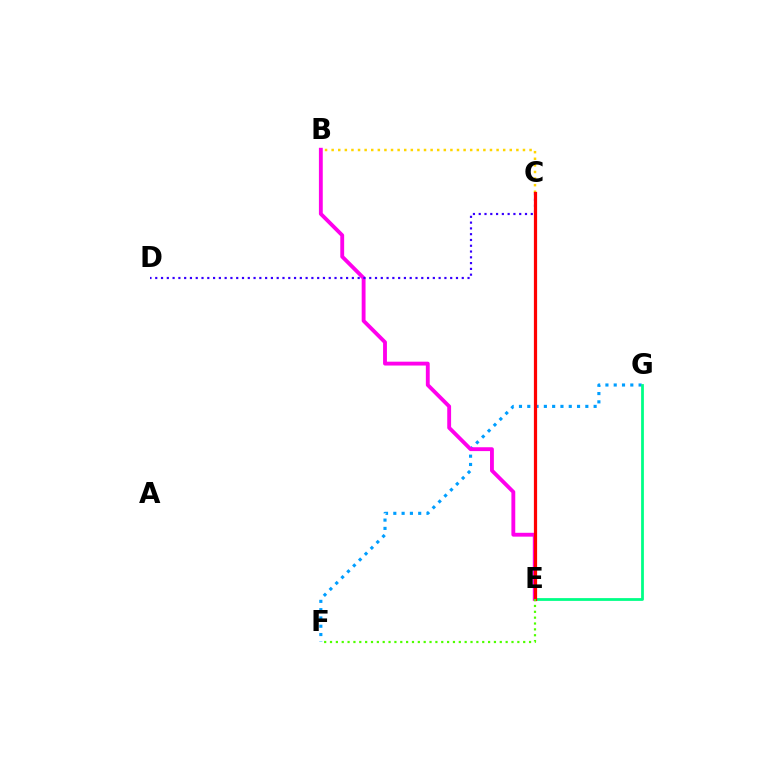{('F', 'G'): [{'color': '#009eff', 'line_style': 'dotted', 'thickness': 2.25}], ('B', 'E'): [{'color': '#ff00ed', 'line_style': 'solid', 'thickness': 2.77}], ('C', 'D'): [{'color': '#3700ff', 'line_style': 'dotted', 'thickness': 1.57}], ('B', 'C'): [{'color': '#ffd500', 'line_style': 'dotted', 'thickness': 1.79}], ('E', 'G'): [{'color': '#00ff86', 'line_style': 'solid', 'thickness': 2.0}], ('C', 'E'): [{'color': '#ff0000', 'line_style': 'solid', 'thickness': 2.32}], ('E', 'F'): [{'color': '#4fff00', 'line_style': 'dotted', 'thickness': 1.59}]}